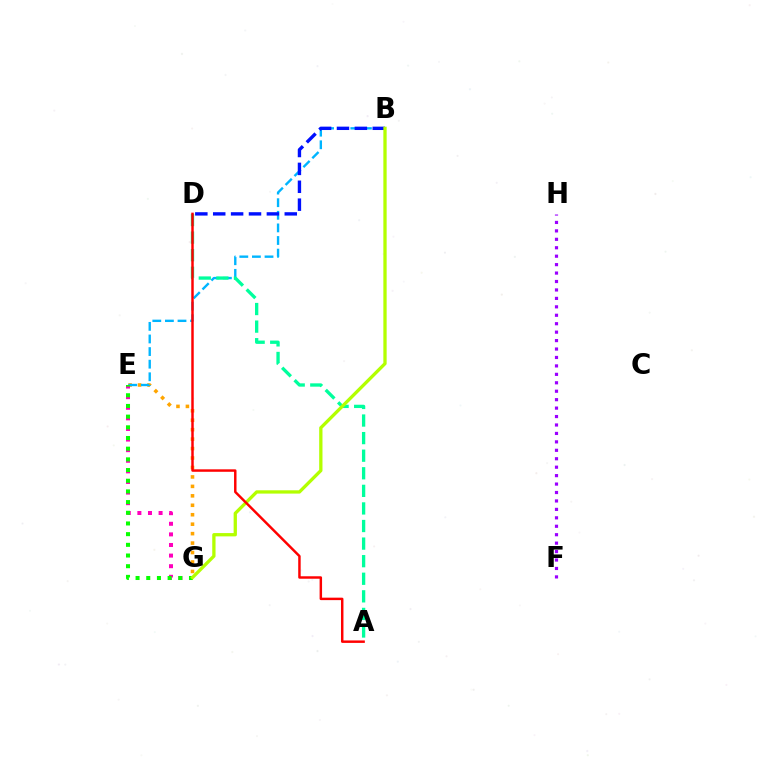{('E', 'G'): [{'color': '#ffa500', 'line_style': 'dotted', 'thickness': 2.57}, {'color': '#ff00bd', 'line_style': 'dotted', 'thickness': 2.88}, {'color': '#08ff00', 'line_style': 'dotted', 'thickness': 2.9}], ('B', 'E'): [{'color': '#00b5ff', 'line_style': 'dashed', 'thickness': 1.71}], ('B', 'D'): [{'color': '#0010ff', 'line_style': 'dashed', 'thickness': 2.43}], ('A', 'D'): [{'color': '#00ff9d', 'line_style': 'dashed', 'thickness': 2.39}, {'color': '#ff0000', 'line_style': 'solid', 'thickness': 1.77}], ('F', 'H'): [{'color': '#9b00ff', 'line_style': 'dotted', 'thickness': 2.29}], ('B', 'G'): [{'color': '#b3ff00', 'line_style': 'solid', 'thickness': 2.37}]}